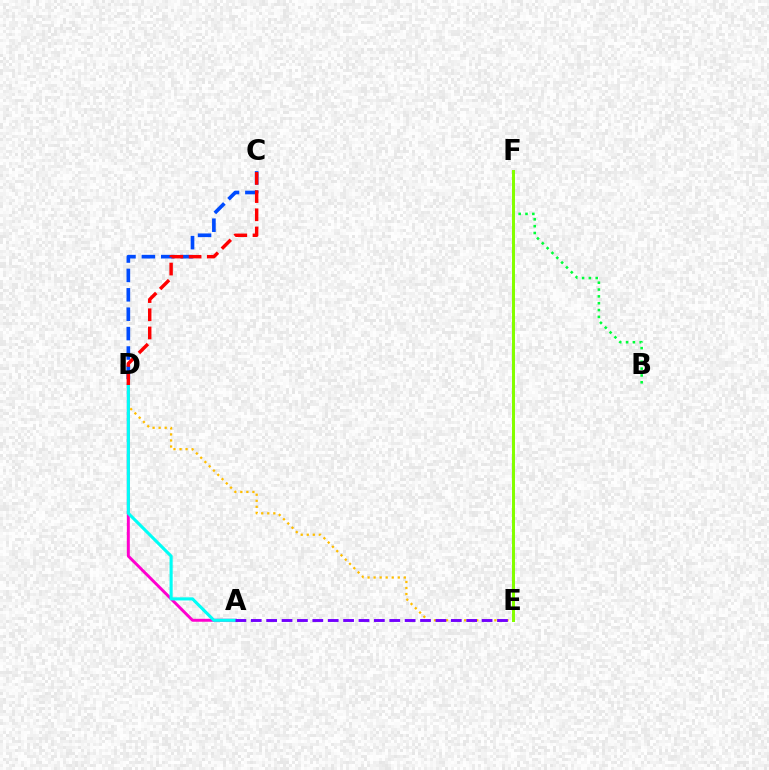{('B', 'F'): [{'color': '#00ff39', 'line_style': 'dotted', 'thickness': 1.86}], ('A', 'D'): [{'color': '#ff00cf', 'line_style': 'solid', 'thickness': 2.11}, {'color': '#00fff6', 'line_style': 'solid', 'thickness': 2.23}], ('D', 'E'): [{'color': '#ffbd00', 'line_style': 'dotted', 'thickness': 1.64}], ('C', 'D'): [{'color': '#004bff', 'line_style': 'dashed', 'thickness': 2.63}, {'color': '#ff0000', 'line_style': 'dashed', 'thickness': 2.47}], ('A', 'E'): [{'color': '#7200ff', 'line_style': 'dashed', 'thickness': 2.09}], ('E', 'F'): [{'color': '#84ff00', 'line_style': 'solid', 'thickness': 2.15}]}